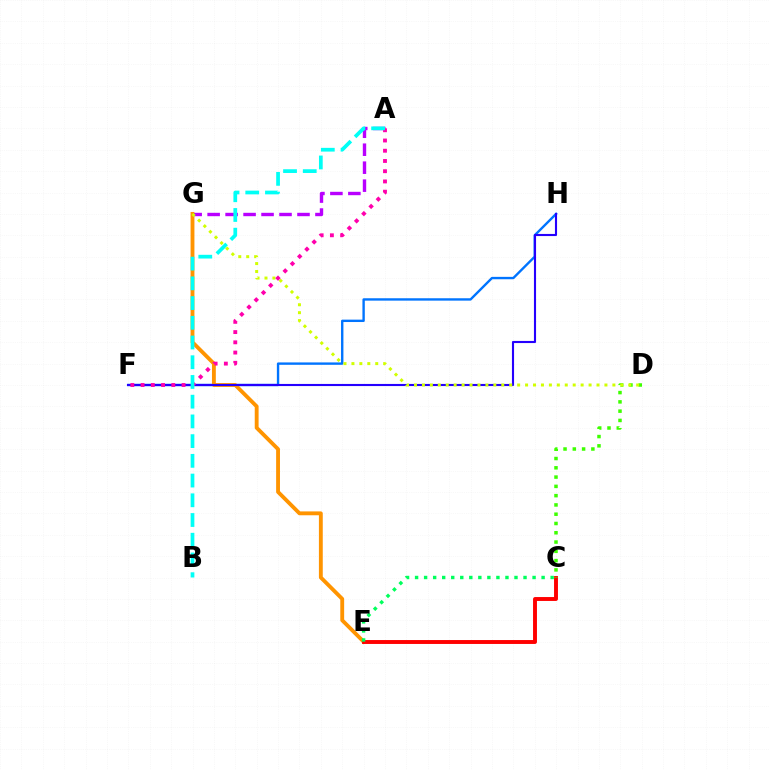{('F', 'H'): [{'color': '#0074ff', 'line_style': 'solid', 'thickness': 1.72}, {'color': '#2500ff', 'line_style': 'solid', 'thickness': 1.52}], ('E', 'G'): [{'color': '#ff9400', 'line_style': 'solid', 'thickness': 2.77}], ('A', 'G'): [{'color': '#b900ff', 'line_style': 'dashed', 'thickness': 2.44}], ('C', 'E'): [{'color': '#ff0000', 'line_style': 'solid', 'thickness': 2.81}, {'color': '#00ff5c', 'line_style': 'dotted', 'thickness': 2.46}], ('C', 'D'): [{'color': '#3dff00', 'line_style': 'dotted', 'thickness': 2.52}], ('D', 'G'): [{'color': '#d1ff00', 'line_style': 'dotted', 'thickness': 2.16}], ('A', 'F'): [{'color': '#ff00ac', 'line_style': 'dotted', 'thickness': 2.78}], ('A', 'B'): [{'color': '#00fff6', 'line_style': 'dashed', 'thickness': 2.68}]}